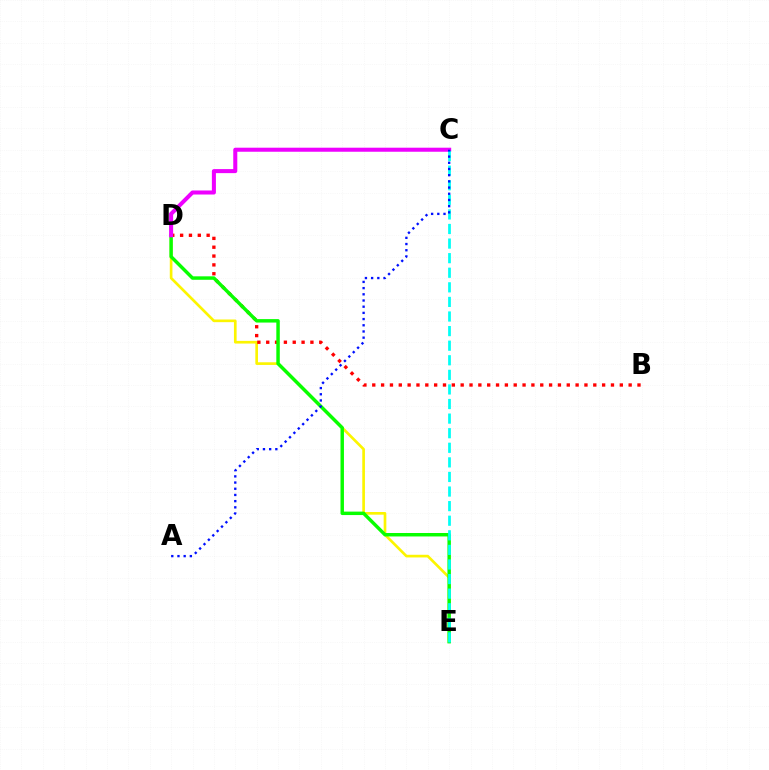{('D', 'E'): [{'color': '#fcf500', 'line_style': 'solid', 'thickness': 1.92}, {'color': '#08ff00', 'line_style': 'solid', 'thickness': 2.49}], ('B', 'D'): [{'color': '#ff0000', 'line_style': 'dotted', 'thickness': 2.4}], ('C', 'D'): [{'color': '#ee00ff', 'line_style': 'solid', 'thickness': 2.91}], ('C', 'E'): [{'color': '#00fff6', 'line_style': 'dashed', 'thickness': 1.98}], ('A', 'C'): [{'color': '#0010ff', 'line_style': 'dotted', 'thickness': 1.68}]}